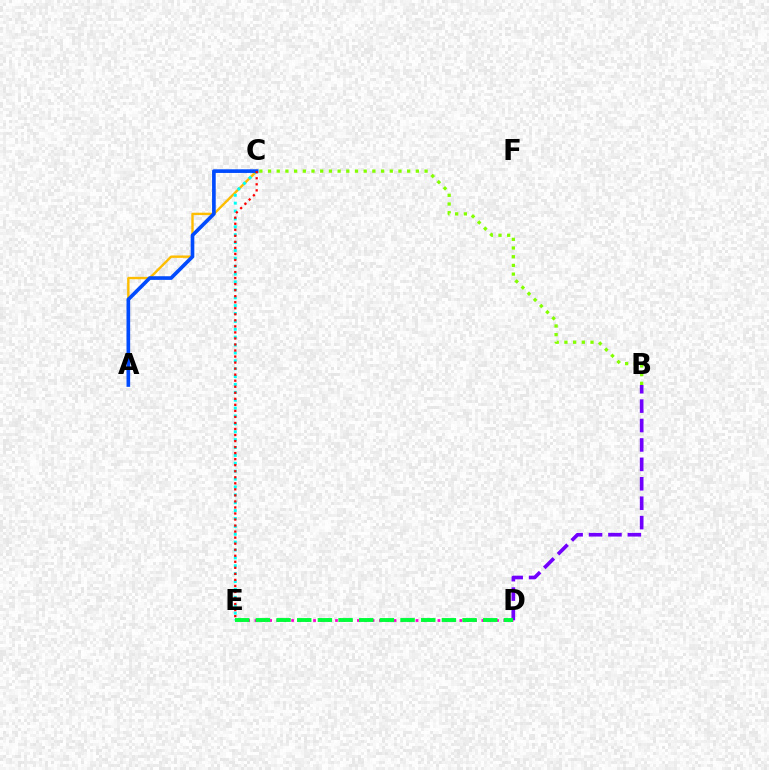{('A', 'C'): [{'color': '#ffbd00', 'line_style': 'solid', 'thickness': 1.73}, {'color': '#004bff', 'line_style': 'solid', 'thickness': 2.64}], ('D', 'E'): [{'color': '#ff00cf', 'line_style': 'dotted', 'thickness': 1.99}, {'color': '#00ff39', 'line_style': 'dashed', 'thickness': 2.81}], ('C', 'E'): [{'color': '#00fff6', 'line_style': 'dotted', 'thickness': 2.14}, {'color': '#ff0000', 'line_style': 'dotted', 'thickness': 1.64}], ('B', 'C'): [{'color': '#84ff00', 'line_style': 'dotted', 'thickness': 2.36}], ('B', 'D'): [{'color': '#7200ff', 'line_style': 'dashed', 'thickness': 2.64}]}